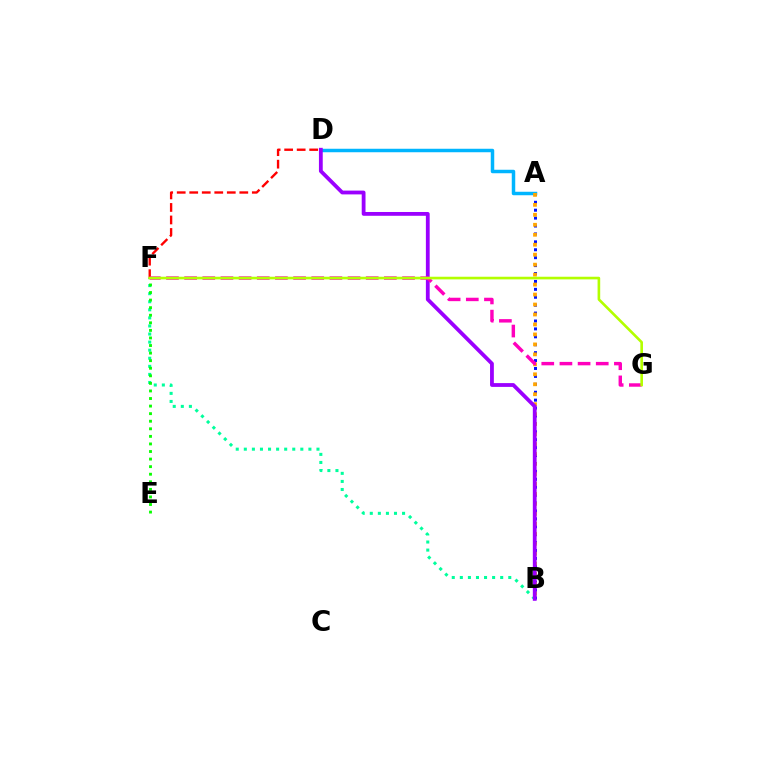{('D', 'F'): [{'color': '#ff0000', 'line_style': 'dashed', 'thickness': 1.7}], ('A', 'B'): [{'color': '#0010ff', 'line_style': 'dotted', 'thickness': 2.15}, {'color': '#ffa500', 'line_style': 'dotted', 'thickness': 2.71}], ('A', 'D'): [{'color': '#00b5ff', 'line_style': 'solid', 'thickness': 2.51}], ('B', 'F'): [{'color': '#00ff9d', 'line_style': 'dotted', 'thickness': 2.19}], ('B', 'D'): [{'color': '#9b00ff', 'line_style': 'solid', 'thickness': 2.74}], ('E', 'F'): [{'color': '#08ff00', 'line_style': 'dotted', 'thickness': 2.06}], ('F', 'G'): [{'color': '#ff00bd', 'line_style': 'dashed', 'thickness': 2.47}, {'color': '#b3ff00', 'line_style': 'solid', 'thickness': 1.9}]}